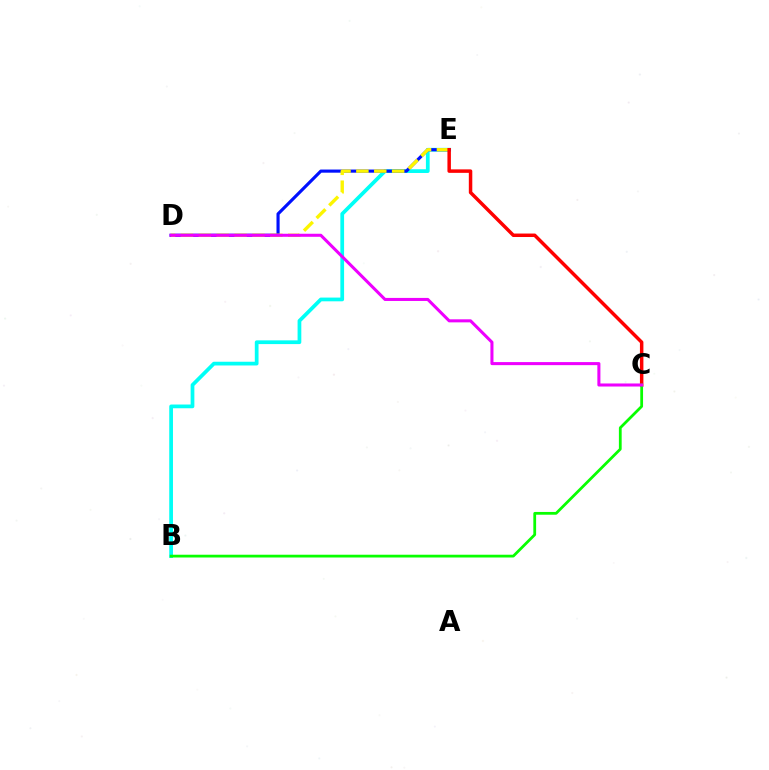{('B', 'E'): [{'color': '#00fff6', 'line_style': 'solid', 'thickness': 2.69}], ('D', 'E'): [{'color': '#0010ff', 'line_style': 'solid', 'thickness': 2.26}, {'color': '#fcf500', 'line_style': 'dashed', 'thickness': 2.43}], ('C', 'E'): [{'color': '#ff0000', 'line_style': 'solid', 'thickness': 2.5}], ('B', 'C'): [{'color': '#08ff00', 'line_style': 'solid', 'thickness': 2.0}], ('C', 'D'): [{'color': '#ee00ff', 'line_style': 'solid', 'thickness': 2.2}]}